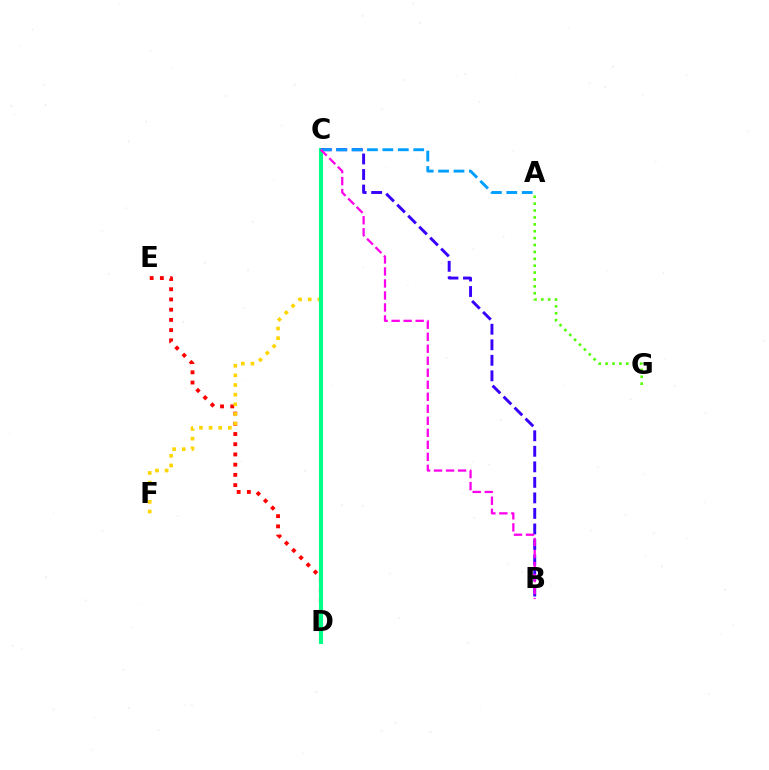{('D', 'E'): [{'color': '#ff0000', 'line_style': 'dotted', 'thickness': 2.78}], ('C', 'F'): [{'color': '#ffd500', 'line_style': 'dotted', 'thickness': 2.62}], ('C', 'D'): [{'color': '#00ff86', 'line_style': 'solid', 'thickness': 2.96}], ('B', 'C'): [{'color': '#3700ff', 'line_style': 'dashed', 'thickness': 2.11}, {'color': '#ff00ed', 'line_style': 'dashed', 'thickness': 1.63}], ('A', 'C'): [{'color': '#009eff', 'line_style': 'dashed', 'thickness': 2.09}], ('A', 'G'): [{'color': '#4fff00', 'line_style': 'dotted', 'thickness': 1.87}]}